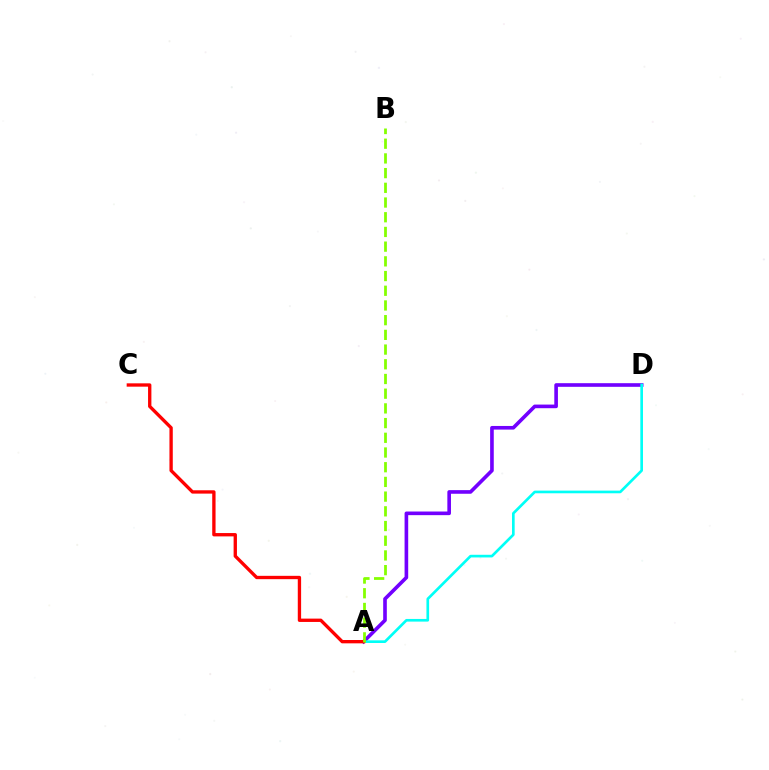{('A', 'D'): [{'color': '#7200ff', 'line_style': 'solid', 'thickness': 2.61}, {'color': '#00fff6', 'line_style': 'solid', 'thickness': 1.92}], ('A', 'C'): [{'color': '#ff0000', 'line_style': 'solid', 'thickness': 2.4}], ('A', 'B'): [{'color': '#84ff00', 'line_style': 'dashed', 'thickness': 2.0}]}